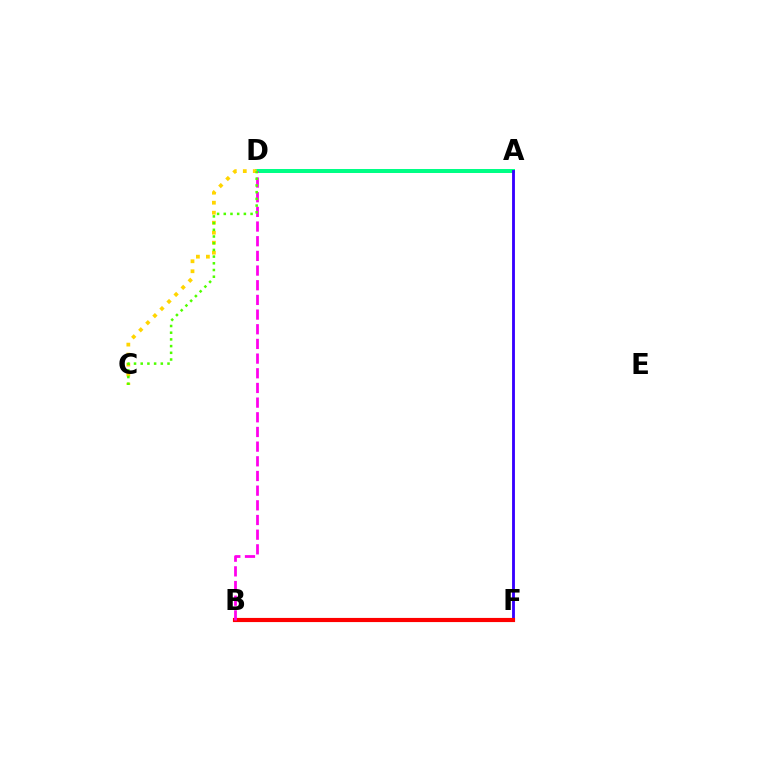{('A', 'D'): [{'color': '#00ff86', 'line_style': 'solid', 'thickness': 2.87}], ('C', 'D'): [{'color': '#ffd500', 'line_style': 'dotted', 'thickness': 2.72}, {'color': '#4fff00', 'line_style': 'dotted', 'thickness': 1.82}], ('B', 'F'): [{'color': '#009eff', 'line_style': 'solid', 'thickness': 2.7}, {'color': '#ff0000', 'line_style': 'solid', 'thickness': 2.99}], ('A', 'F'): [{'color': '#3700ff', 'line_style': 'solid', 'thickness': 2.05}], ('B', 'D'): [{'color': '#ff00ed', 'line_style': 'dashed', 'thickness': 1.99}]}